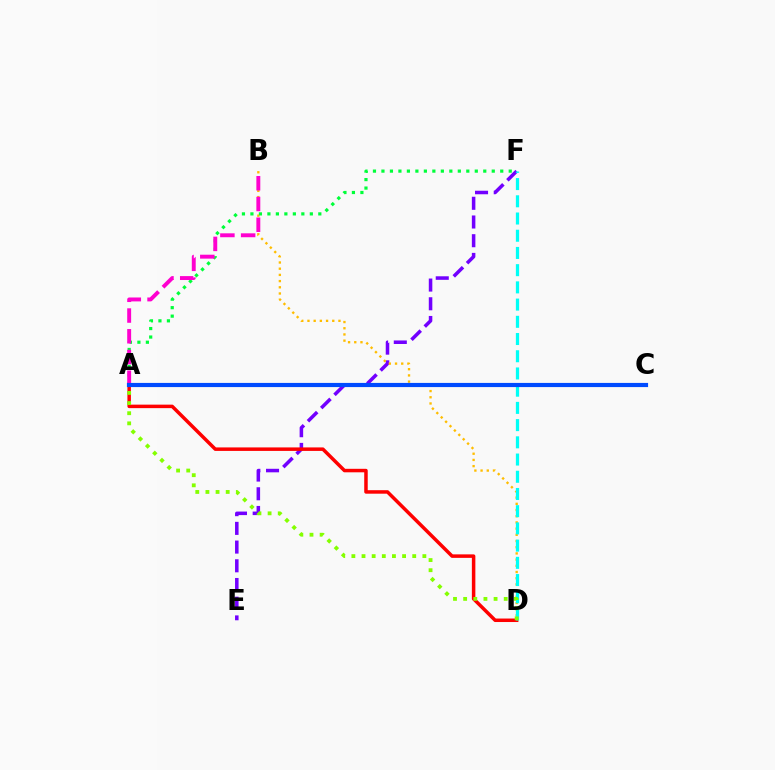{('E', 'F'): [{'color': '#7200ff', 'line_style': 'dashed', 'thickness': 2.54}], ('A', 'D'): [{'color': '#ff0000', 'line_style': 'solid', 'thickness': 2.52}, {'color': '#84ff00', 'line_style': 'dotted', 'thickness': 2.76}], ('B', 'D'): [{'color': '#ffbd00', 'line_style': 'dotted', 'thickness': 1.68}], ('A', 'F'): [{'color': '#00ff39', 'line_style': 'dotted', 'thickness': 2.31}], ('D', 'F'): [{'color': '#00fff6', 'line_style': 'dashed', 'thickness': 2.34}], ('A', 'B'): [{'color': '#ff00cf', 'line_style': 'dashed', 'thickness': 2.82}], ('A', 'C'): [{'color': '#004bff', 'line_style': 'solid', 'thickness': 3.0}]}